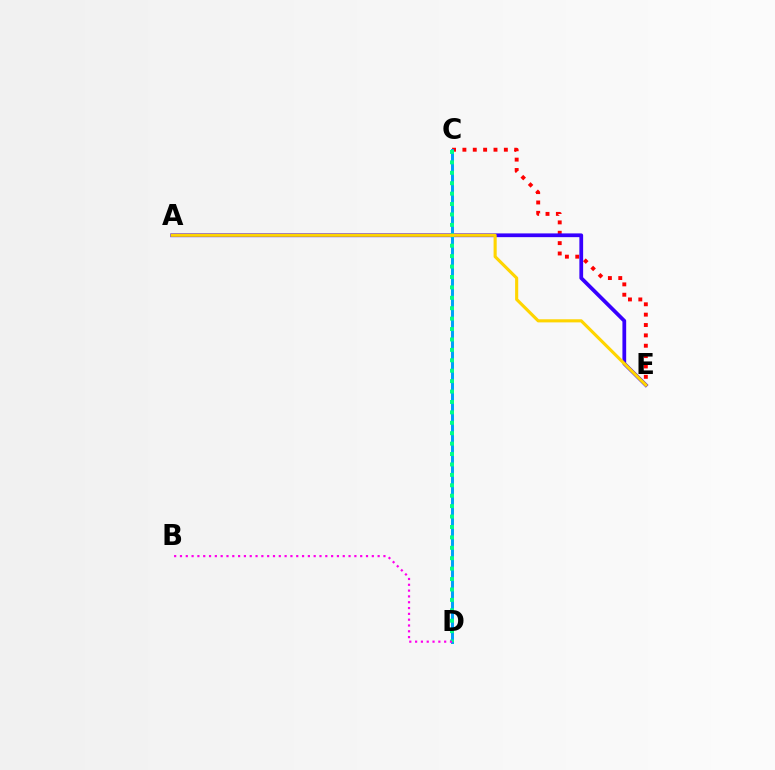{('C', 'D'): [{'color': '#4fff00', 'line_style': 'solid', 'thickness': 2.15}, {'color': '#009eff', 'line_style': 'solid', 'thickness': 2.09}, {'color': '#00ff86', 'line_style': 'dotted', 'thickness': 2.83}], ('C', 'E'): [{'color': '#ff0000', 'line_style': 'dotted', 'thickness': 2.82}], ('A', 'E'): [{'color': '#3700ff', 'line_style': 'solid', 'thickness': 2.7}, {'color': '#ffd500', 'line_style': 'solid', 'thickness': 2.24}], ('B', 'D'): [{'color': '#ff00ed', 'line_style': 'dotted', 'thickness': 1.58}]}